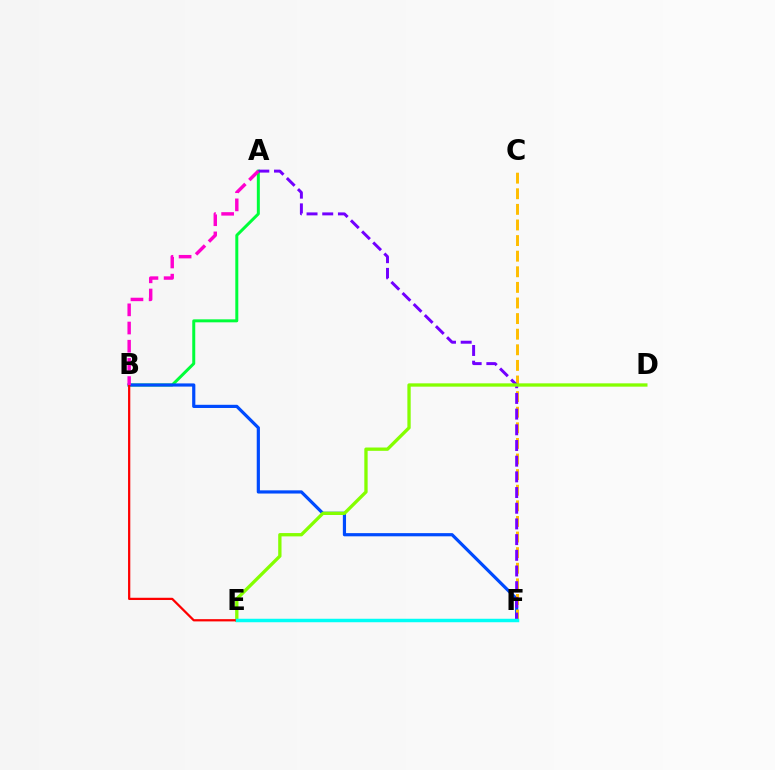{('A', 'B'): [{'color': '#00ff39', 'line_style': 'solid', 'thickness': 2.15}, {'color': '#ff00cf', 'line_style': 'dashed', 'thickness': 2.47}], ('B', 'F'): [{'color': '#004bff', 'line_style': 'solid', 'thickness': 2.3}], ('C', 'F'): [{'color': '#ffbd00', 'line_style': 'dashed', 'thickness': 2.12}], ('A', 'F'): [{'color': '#7200ff', 'line_style': 'dashed', 'thickness': 2.13}], ('D', 'E'): [{'color': '#84ff00', 'line_style': 'solid', 'thickness': 2.38}], ('B', 'E'): [{'color': '#ff0000', 'line_style': 'solid', 'thickness': 1.62}], ('E', 'F'): [{'color': '#00fff6', 'line_style': 'solid', 'thickness': 2.5}]}